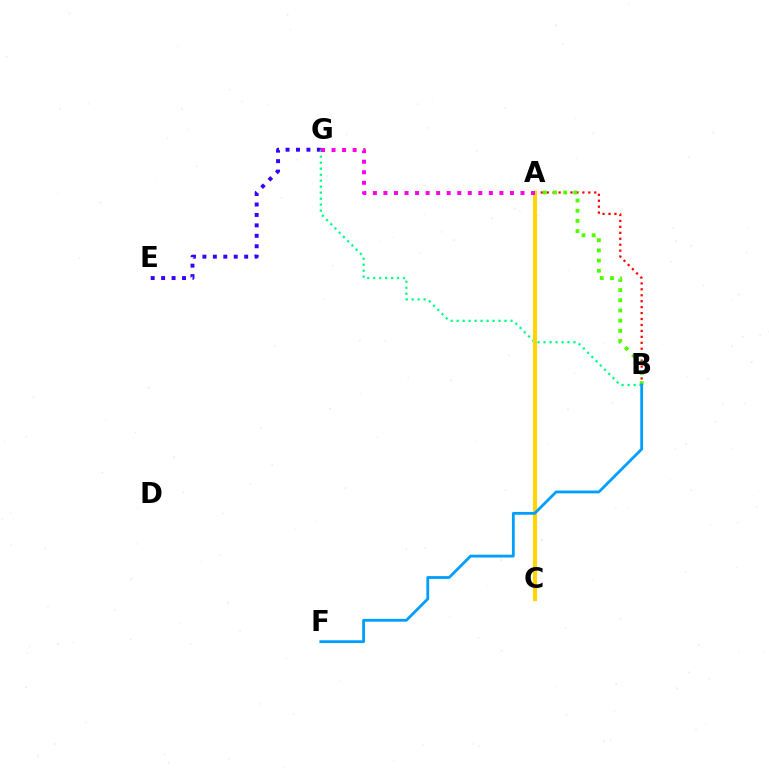{('A', 'B'): [{'color': '#ff0000', 'line_style': 'dotted', 'thickness': 1.61}, {'color': '#4fff00', 'line_style': 'dotted', 'thickness': 2.77}], ('E', 'G'): [{'color': '#3700ff', 'line_style': 'dotted', 'thickness': 2.84}], ('B', 'G'): [{'color': '#00ff86', 'line_style': 'dotted', 'thickness': 1.63}], ('A', 'C'): [{'color': '#ffd500', 'line_style': 'solid', 'thickness': 2.96}], ('B', 'F'): [{'color': '#009eff', 'line_style': 'solid', 'thickness': 2.02}], ('A', 'G'): [{'color': '#ff00ed', 'line_style': 'dotted', 'thickness': 2.86}]}